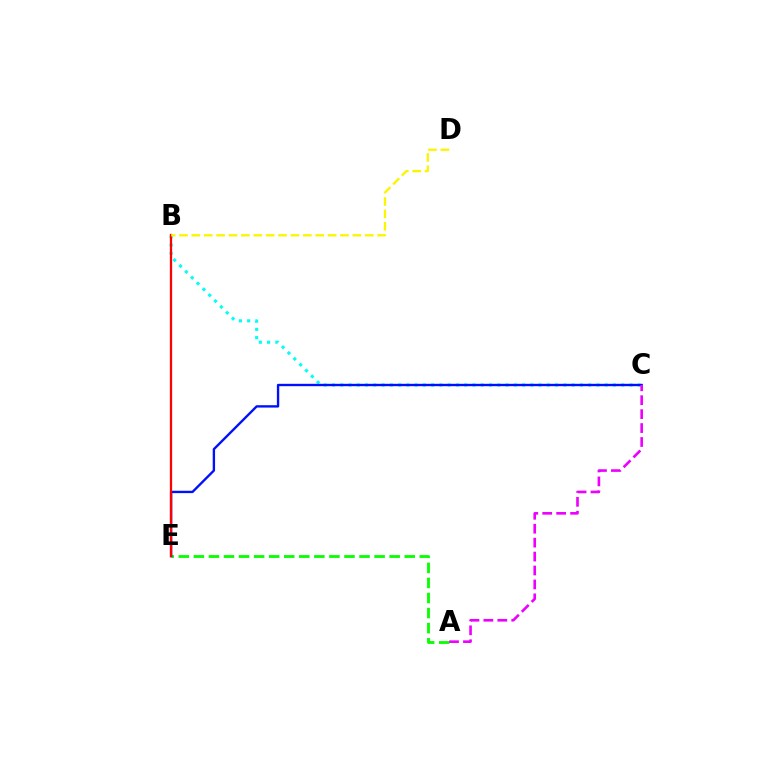{('B', 'C'): [{'color': '#00fff6', 'line_style': 'dotted', 'thickness': 2.25}], ('A', 'E'): [{'color': '#08ff00', 'line_style': 'dashed', 'thickness': 2.05}], ('C', 'E'): [{'color': '#0010ff', 'line_style': 'solid', 'thickness': 1.7}], ('B', 'E'): [{'color': '#ff0000', 'line_style': 'solid', 'thickness': 1.64}], ('A', 'C'): [{'color': '#ee00ff', 'line_style': 'dashed', 'thickness': 1.89}], ('B', 'D'): [{'color': '#fcf500', 'line_style': 'dashed', 'thickness': 1.68}]}